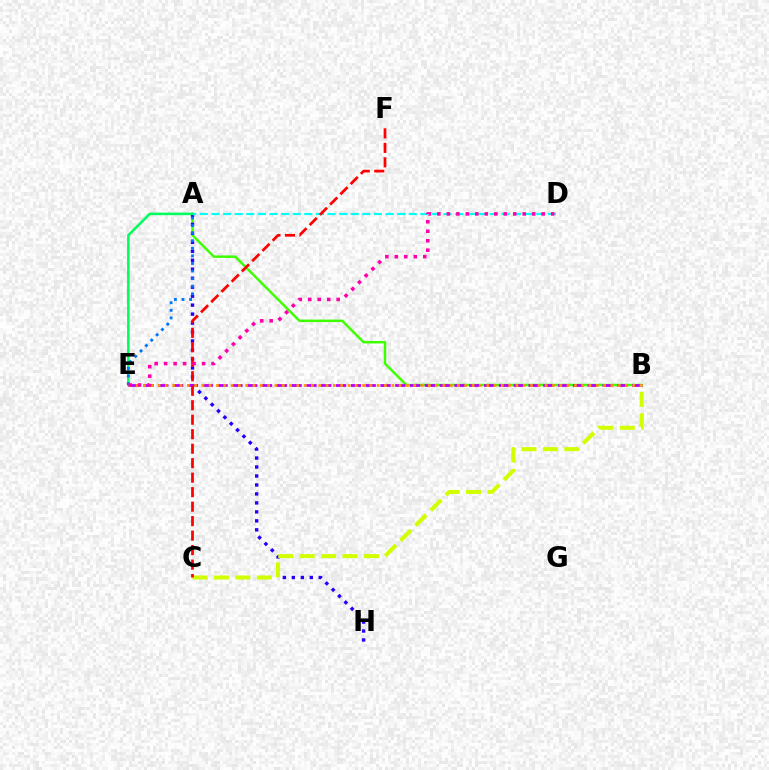{('A', 'B'): [{'color': '#3dff00', 'line_style': 'solid', 'thickness': 1.77}], ('A', 'H'): [{'color': '#2500ff', 'line_style': 'dotted', 'thickness': 2.44}], ('B', 'E'): [{'color': '#b900ff', 'line_style': 'dashed', 'thickness': 2.01}, {'color': '#ff9400', 'line_style': 'dotted', 'thickness': 1.98}], ('A', 'E'): [{'color': '#00ff5c', 'line_style': 'solid', 'thickness': 1.85}, {'color': '#0074ff', 'line_style': 'dotted', 'thickness': 2.06}], ('A', 'D'): [{'color': '#00fff6', 'line_style': 'dashed', 'thickness': 1.58}], ('B', 'C'): [{'color': '#d1ff00', 'line_style': 'dashed', 'thickness': 2.91}], ('C', 'F'): [{'color': '#ff0000', 'line_style': 'dashed', 'thickness': 1.97}], ('D', 'E'): [{'color': '#ff00ac', 'line_style': 'dotted', 'thickness': 2.58}]}